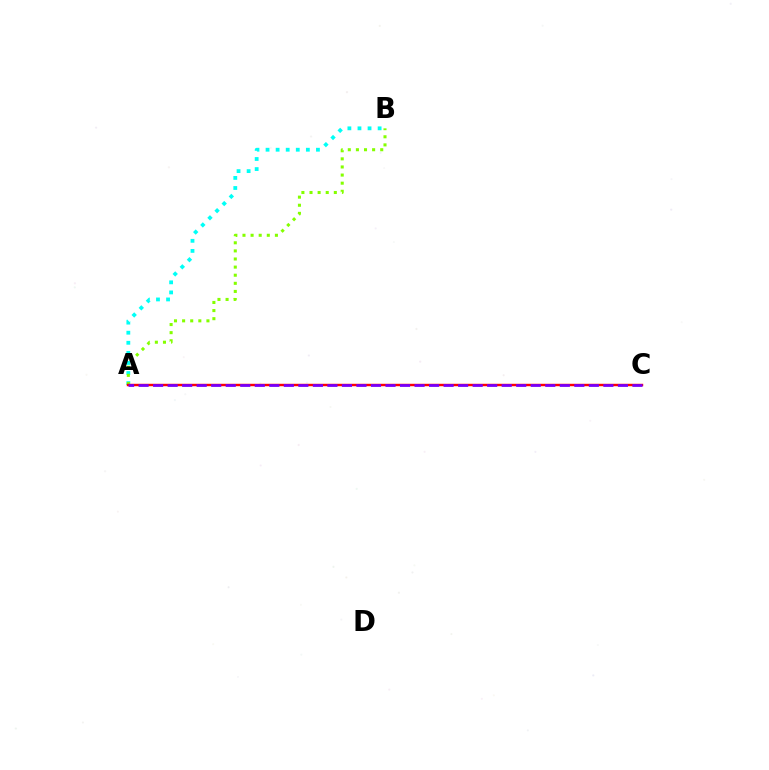{('A', 'B'): [{'color': '#00fff6', 'line_style': 'dotted', 'thickness': 2.74}, {'color': '#84ff00', 'line_style': 'dotted', 'thickness': 2.2}], ('A', 'C'): [{'color': '#ff0000', 'line_style': 'solid', 'thickness': 1.75}, {'color': '#7200ff', 'line_style': 'dashed', 'thickness': 1.97}]}